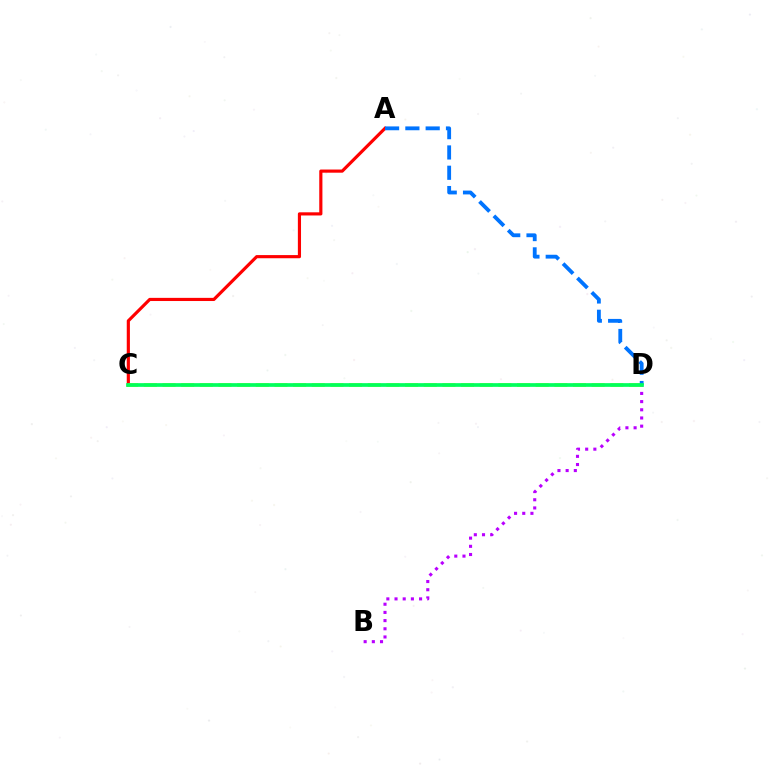{('A', 'C'): [{'color': '#ff0000', 'line_style': 'solid', 'thickness': 2.28}], ('B', 'D'): [{'color': '#b900ff', 'line_style': 'dotted', 'thickness': 2.22}], ('C', 'D'): [{'color': '#d1ff00', 'line_style': 'dashed', 'thickness': 2.53}, {'color': '#00ff5c', 'line_style': 'solid', 'thickness': 2.67}], ('A', 'D'): [{'color': '#0074ff', 'line_style': 'dashed', 'thickness': 2.76}]}